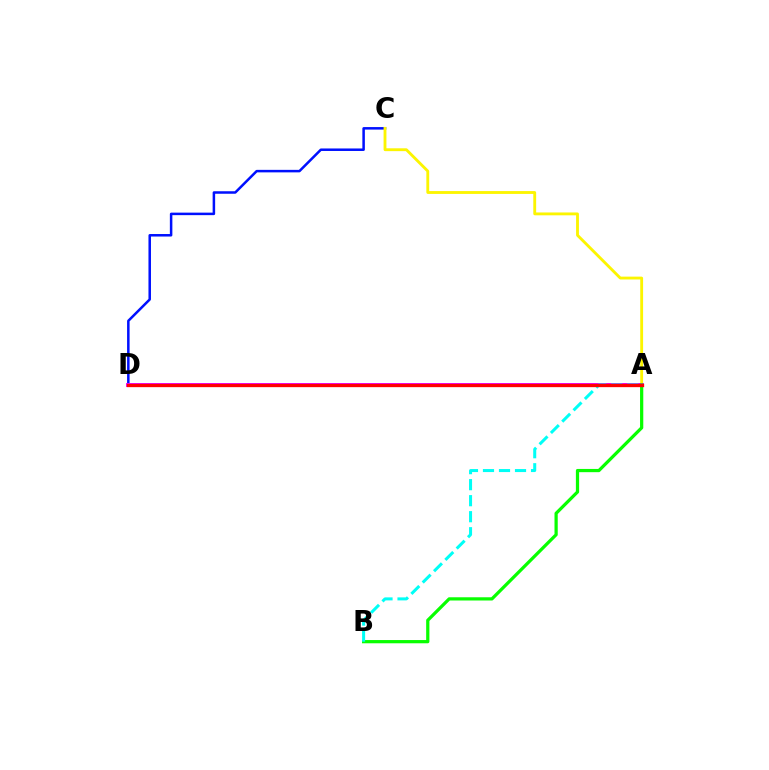{('C', 'D'): [{'color': '#0010ff', 'line_style': 'solid', 'thickness': 1.81}], ('A', 'C'): [{'color': '#fcf500', 'line_style': 'solid', 'thickness': 2.05}], ('A', 'D'): [{'color': '#ee00ff', 'line_style': 'solid', 'thickness': 2.82}, {'color': '#ff0000', 'line_style': 'solid', 'thickness': 2.39}], ('A', 'B'): [{'color': '#08ff00', 'line_style': 'solid', 'thickness': 2.33}, {'color': '#00fff6', 'line_style': 'dashed', 'thickness': 2.18}]}